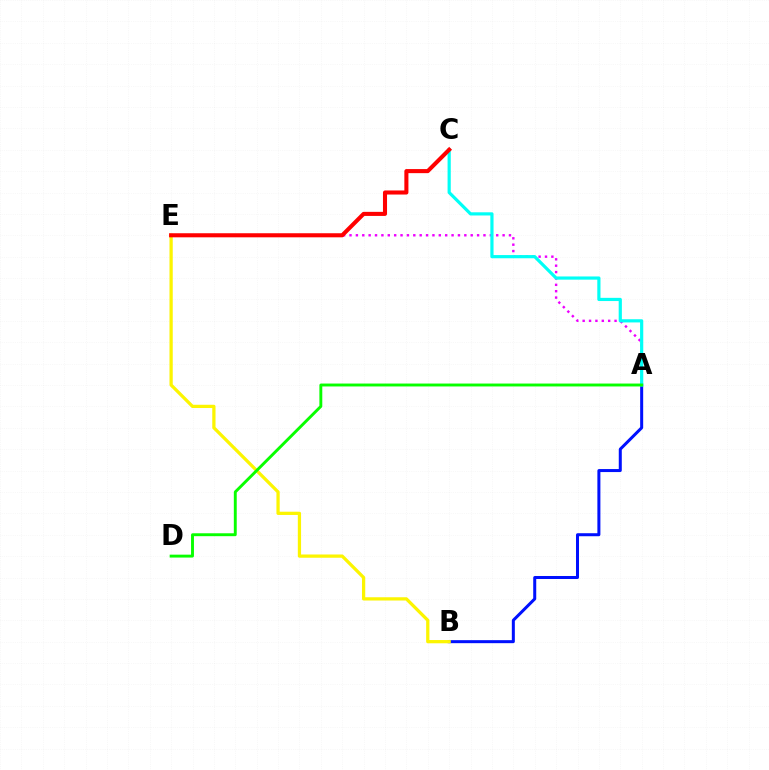{('A', 'B'): [{'color': '#0010ff', 'line_style': 'solid', 'thickness': 2.17}], ('A', 'E'): [{'color': '#ee00ff', 'line_style': 'dotted', 'thickness': 1.73}], ('B', 'E'): [{'color': '#fcf500', 'line_style': 'solid', 'thickness': 2.34}], ('A', 'C'): [{'color': '#00fff6', 'line_style': 'solid', 'thickness': 2.3}], ('C', 'E'): [{'color': '#ff0000', 'line_style': 'solid', 'thickness': 2.93}], ('A', 'D'): [{'color': '#08ff00', 'line_style': 'solid', 'thickness': 2.09}]}